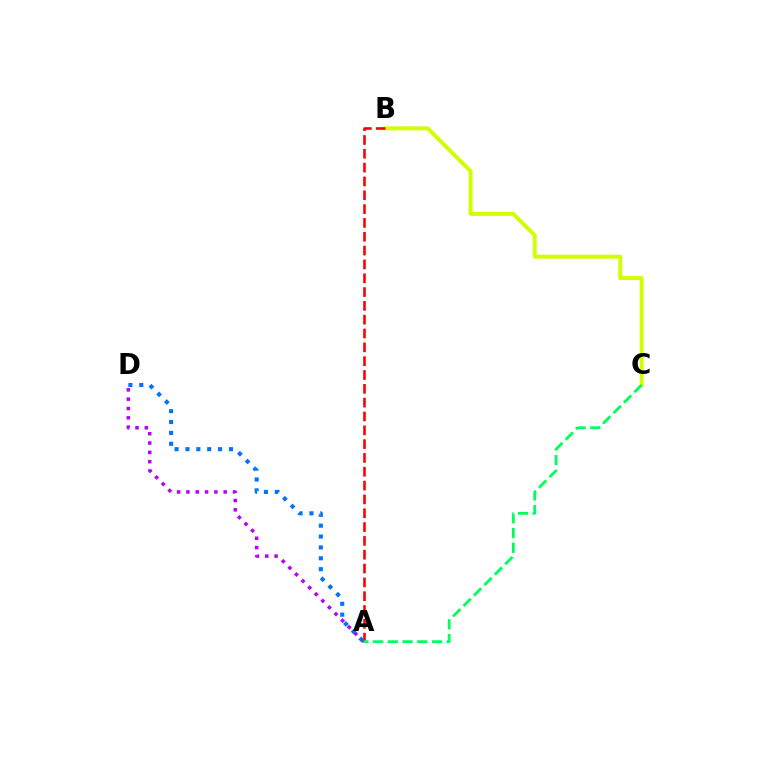{('B', 'C'): [{'color': '#d1ff00', 'line_style': 'solid', 'thickness': 2.85}], ('A', 'D'): [{'color': '#b900ff', 'line_style': 'dotted', 'thickness': 2.53}, {'color': '#0074ff', 'line_style': 'dotted', 'thickness': 2.95}], ('A', 'B'): [{'color': '#ff0000', 'line_style': 'dashed', 'thickness': 1.88}], ('A', 'C'): [{'color': '#00ff5c', 'line_style': 'dashed', 'thickness': 2.0}]}